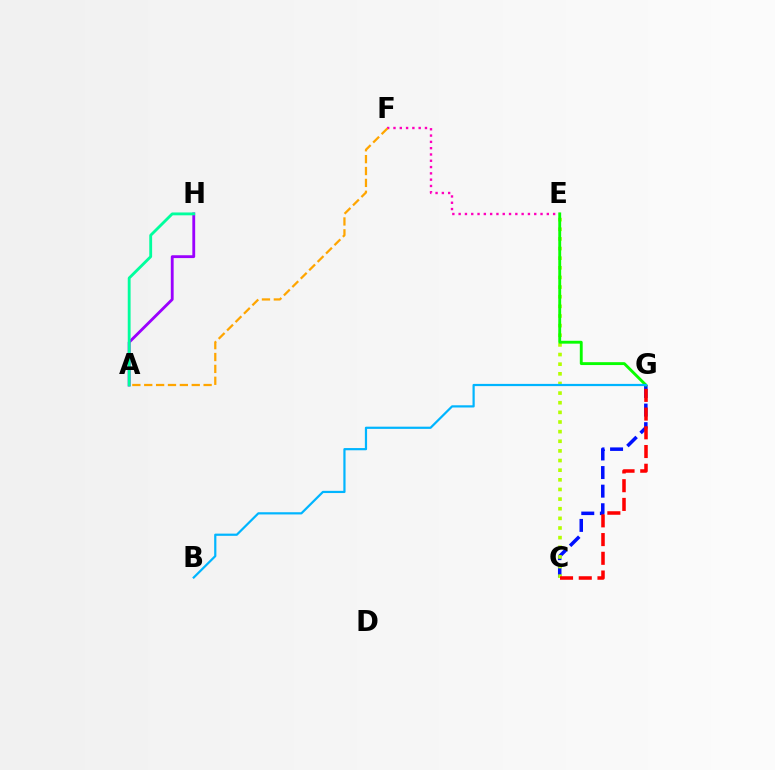{('C', 'G'): [{'color': '#0010ff', 'line_style': 'dashed', 'thickness': 2.53}, {'color': '#ff0000', 'line_style': 'dashed', 'thickness': 2.54}], ('A', 'H'): [{'color': '#9b00ff', 'line_style': 'solid', 'thickness': 2.04}, {'color': '#00ff9d', 'line_style': 'solid', 'thickness': 2.05}], ('E', 'F'): [{'color': '#ff00bd', 'line_style': 'dotted', 'thickness': 1.71}], ('C', 'E'): [{'color': '#b3ff00', 'line_style': 'dotted', 'thickness': 2.62}], ('E', 'G'): [{'color': '#08ff00', 'line_style': 'solid', 'thickness': 2.07}], ('B', 'G'): [{'color': '#00b5ff', 'line_style': 'solid', 'thickness': 1.59}], ('A', 'F'): [{'color': '#ffa500', 'line_style': 'dashed', 'thickness': 1.61}]}